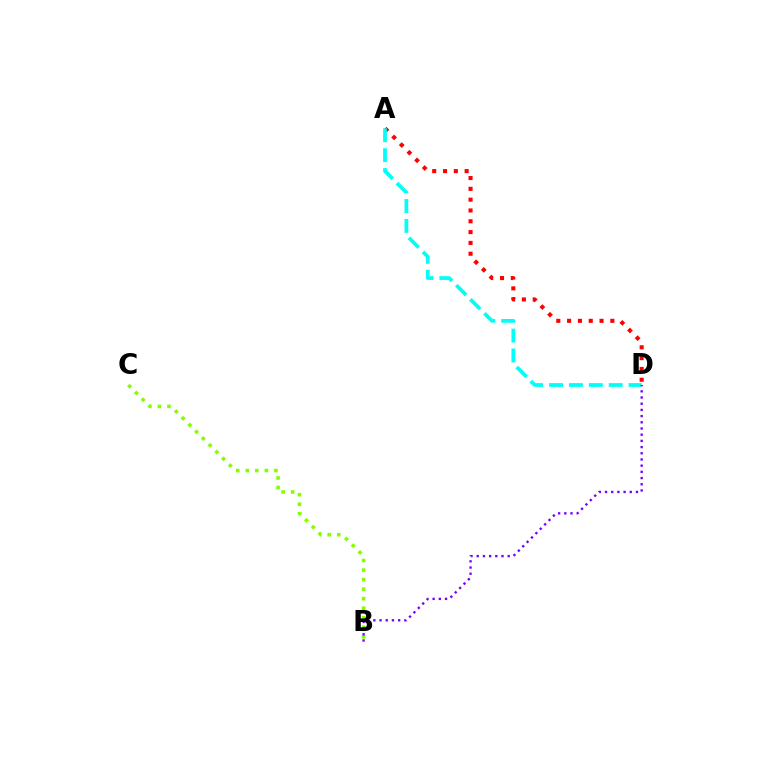{('A', 'D'): [{'color': '#ff0000', 'line_style': 'dotted', 'thickness': 2.94}, {'color': '#00fff6', 'line_style': 'dashed', 'thickness': 2.7}], ('B', 'C'): [{'color': '#84ff00', 'line_style': 'dotted', 'thickness': 2.59}], ('B', 'D'): [{'color': '#7200ff', 'line_style': 'dotted', 'thickness': 1.68}]}